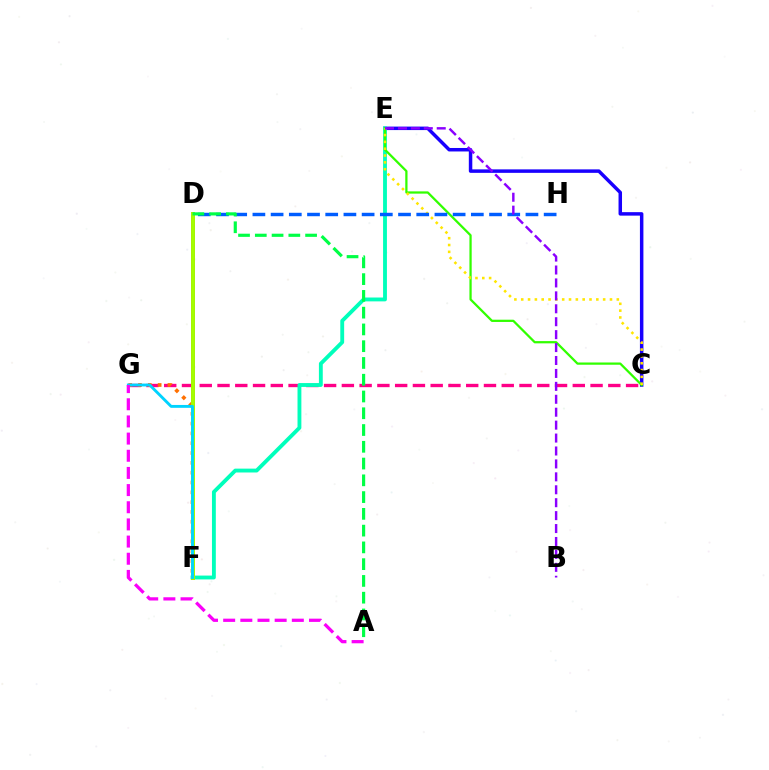{('C', 'E'): [{'color': '#1900ff', 'line_style': 'solid', 'thickness': 2.51}, {'color': '#31ff00', 'line_style': 'solid', 'thickness': 1.62}, {'color': '#ffe600', 'line_style': 'dotted', 'thickness': 1.86}], ('C', 'G'): [{'color': '#ff0088', 'line_style': 'dashed', 'thickness': 2.41}], ('E', 'F'): [{'color': '#00ffbb', 'line_style': 'solid', 'thickness': 2.77}], ('D', 'F'): [{'color': '#ff0000', 'line_style': 'solid', 'thickness': 2.56}, {'color': '#a2ff00', 'line_style': 'solid', 'thickness': 2.8}], ('F', 'G'): [{'color': '#ff7000', 'line_style': 'dotted', 'thickness': 2.67}, {'color': '#00d3ff', 'line_style': 'solid', 'thickness': 2.07}], ('D', 'H'): [{'color': '#005dff', 'line_style': 'dashed', 'thickness': 2.47}], ('A', 'D'): [{'color': '#00ff45', 'line_style': 'dashed', 'thickness': 2.28}], ('B', 'E'): [{'color': '#8a00ff', 'line_style': 'dashed', 'thickness': 1.76}], ('A', 'G'): [{'color': '#fa00f9', 'line_style': 'dashed', 'thickness': 2.33}]}